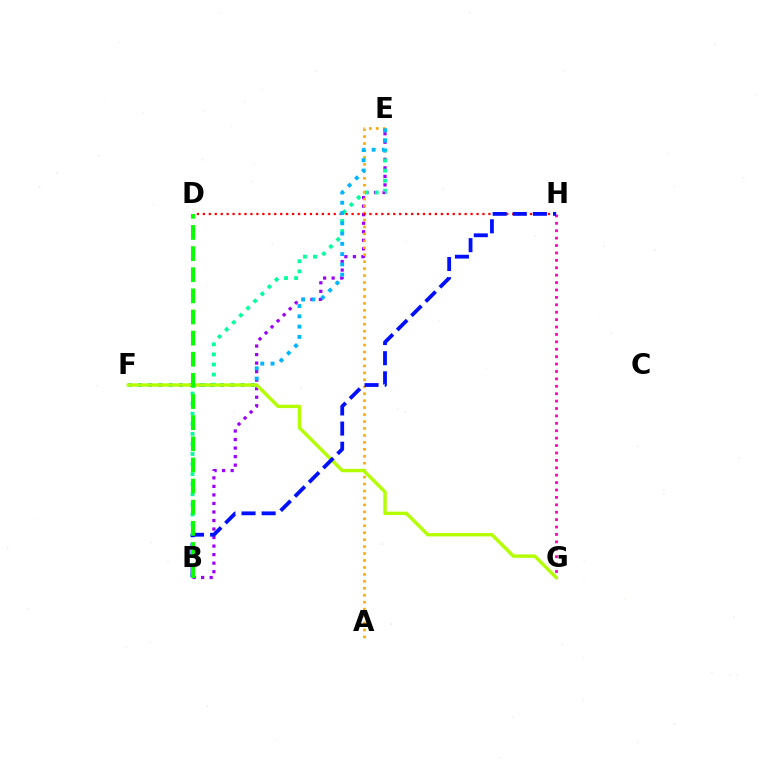{('B', 'E'): [{'color': '#9b00ff', 'line_style': 'dotted', 'thickness': 2.32}, {'color': '#00ff9d', 'line_style': 'dotted', 'thickness': 2.74}], ('G', 'H'): [{'color': '#ff00bd', 'line_style': 'dotted', 'thickness': 2.01}], ('A', 'E'): [{'color': '#ffa500', 'line_style': 'dotted', 'thickness': 1.89}], ('D', 'H'): [{'color': '#ff0000', 'line_style': 'dotted', 'thickness': 1.62}], ('E', 'F'): [{'color': '#00b5ff', 'line_style': 'dotted', 'thickness': 2.79}], ('F', 'G'): [{'color': '#b3ff00', 'line_style': 'solid', 'thickness': 2.44}], ('B', 'H'): [{'color': '#0010ff', 'line_style': 'dashed', 'thickness': 2.73}], ('B', 'D'): [{'color': '#08ff00', 'line_style': 'dashed', 'thickness': 2.87}]}